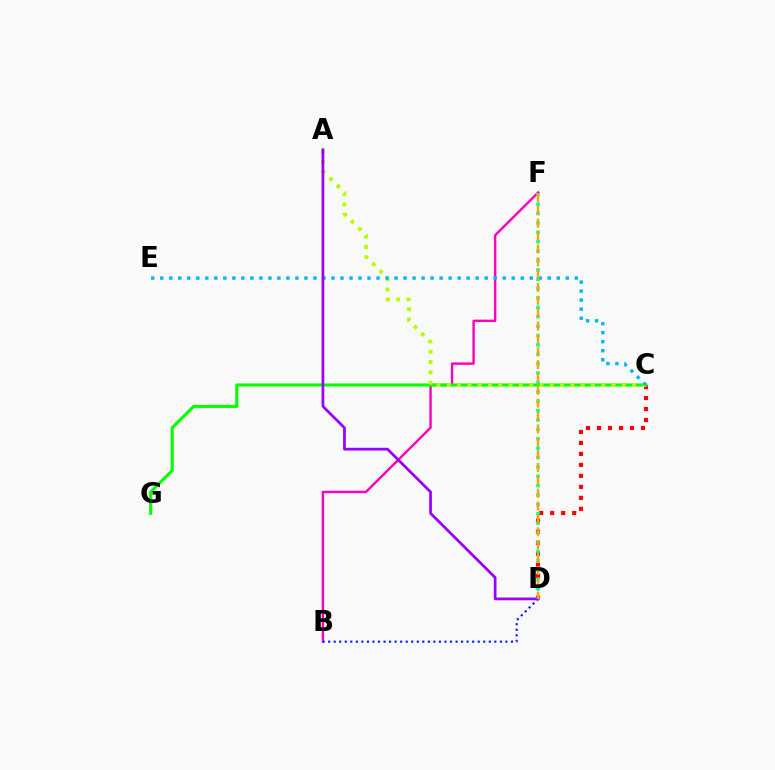{('B', 'F'): [{'color': '#ff00bd', 'line_style': 'solid', 'thickness': 1.74}], ('C', 'D'): [{'color': '#ff0000', 'line_style': 'dotted', 'thickness': 2.98}], ('C', 'G'): [{'color': '#08ff00', 'line_style': 'solid', 'thickness': 2.25}], ('A', 'C'): [{'color': '#b3ff00', 'line_style': 'dotted', 'thickness': 2.8}], ('D', 'F'): [{'color': '#00ff9d', 'line_style': 'dotted', 'thickness': 2.55}, {'color': '#ffa500', 'line_style': 'dashed', 'thickness': 1.75}], ('C', 'E'): [{'color': '#00b5ff', 'line_style': 'dotted', 'thickness': 2.45}], ('B', 'D'): [{'color': '#0010ff', 'line_style': 'dotted', 'thickness': 1.51}], ('A', 'D'): [{'color': '#9b00ff', 'line_style': 'solid', 'thickness': 1.97}]}